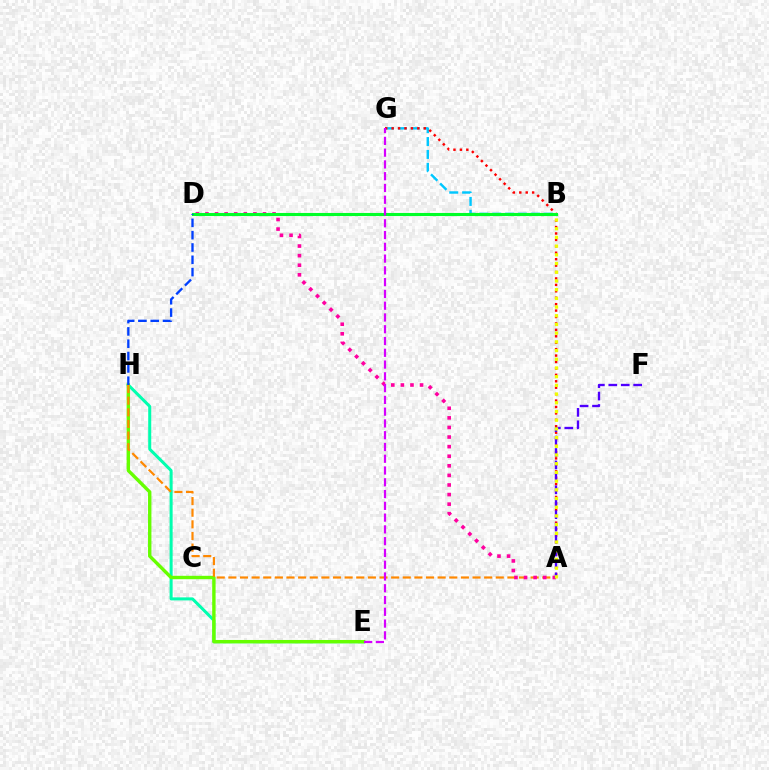{('E', 'H'): [{'color': '#00ffaf', 'line_style': 'solid', 'thickness': 2.18}, {'color': '#66ff00', 'line_style': 'solid', 'thickness': 2.44}], ('B', 'G'): [{'color': '#00c7ff', 'line_style': 'dashed', 'thickness': 1.75}], ('A', 'G'): [{'color': '#ff0000', 'line_style': 'dotted', 'thickness': 1.75}], ('A', 'H'): [{'color': '#ff8800', 'line_style': 'dashed', 'thickness': 1.58}], ('A', 'D'): [{'color': '#ff00a0', 'line_style': 'dotted', 'thickness': 2.61}], ('B', 'D'): [{'color': '#00ff27', 'line_style': 'solid', 'thickness': 2.22}], ('E', 'G'): [{'color': '#d600ff', 'line_style': 'dashed', 'thickness': 1.6}], ('D', 'H'): [{'color': '#003fff', 'line_style': 'dashed', 'thickness': 1.67}], ('A', 'F'): [{'color': '#4f00ff', 'line_style': 'dashed', 'thickness': 1.69}], ('A', 'B'): [{'color': '#eeff00', 'line_style': 'dotted', 'thickness': 2.36}]}